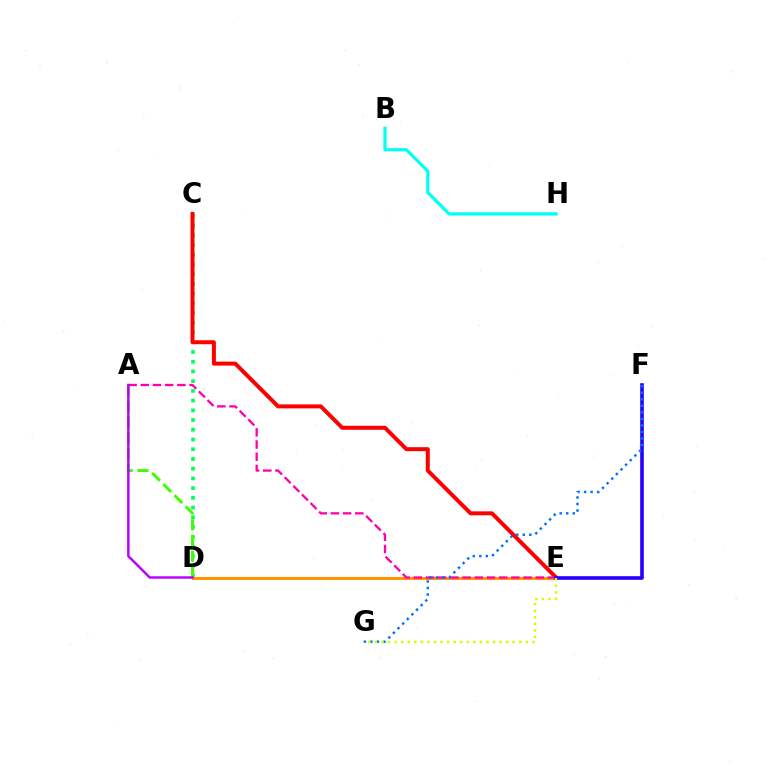{('B', 'H'): [{'color': '#00fff6', 'line_style': 'solid', 'thickness': 2.31}], ('C', 'D'): [{'color': '#00ff5c', 'line_style': 'dotted', 'thickness': 2.64}], ('D', 'E'): [{'color': '#ff9400', 'line_style': 'solid', 'thickness': 2.19}], ('C', 'E'): [{'color': '#ff0000', 'line_style': 'solid', 'thickness': 2.87}], ('A', 'E'): [{'color': '#ff00ac', 'line_style': 'dashed', 'thickness': 1.66}], ('E', 'F'): [{'color': '#2500ff', 'line_style': 'solid', 'thickness': 2.61}], ('F', 'G'): [{'color': '#0074ff', 'line_style': 'dotted', 'thickness': 1.78}], ('A', 'D'): [{'color': '#3dff00', 'line_style': 'dashed', 'thickness': 2.14}, {'color': '#b900ff', 'line_style': 'solid', 'thickness': 1.76}], ('E', 'G'): [{'color': '#d1ff00', 'line_style': 'dotted', 'thickness': 1.78}]}